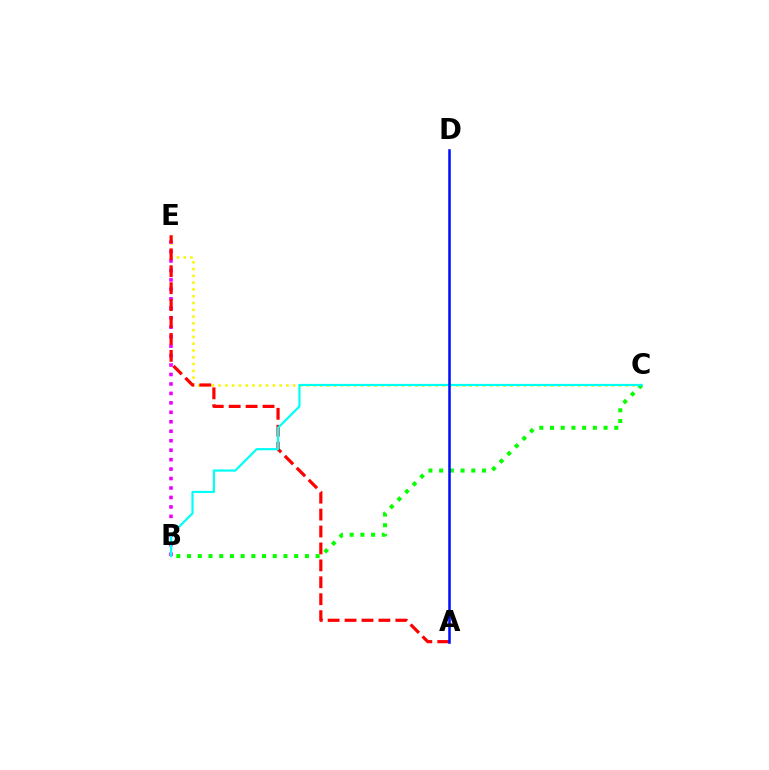{('C', 'E'): [{'color': '#fcf500', 'line_style': 'dotted', 'thickness': 1.84}], ('B', 'E'): [{'color': '#ee00ff', 'line_style': 'dotted', 'thickness': 2.57}], ('A', 'E'): [{'color': '#ff0000', 'line_style': 'dashed', 'thickness': 2.3}], ('B', 'C'): [{'color': '#08ff00', 'line_style': 'dotted', 'thickness': 2.91}, {'color': '#00fff6', 'line_style': 'solid', 'thickness': 1.58}], ('A', 'D'): [{'color': '#0010ff', 'line_style': 'solid', 'thickness': 1.84}]}